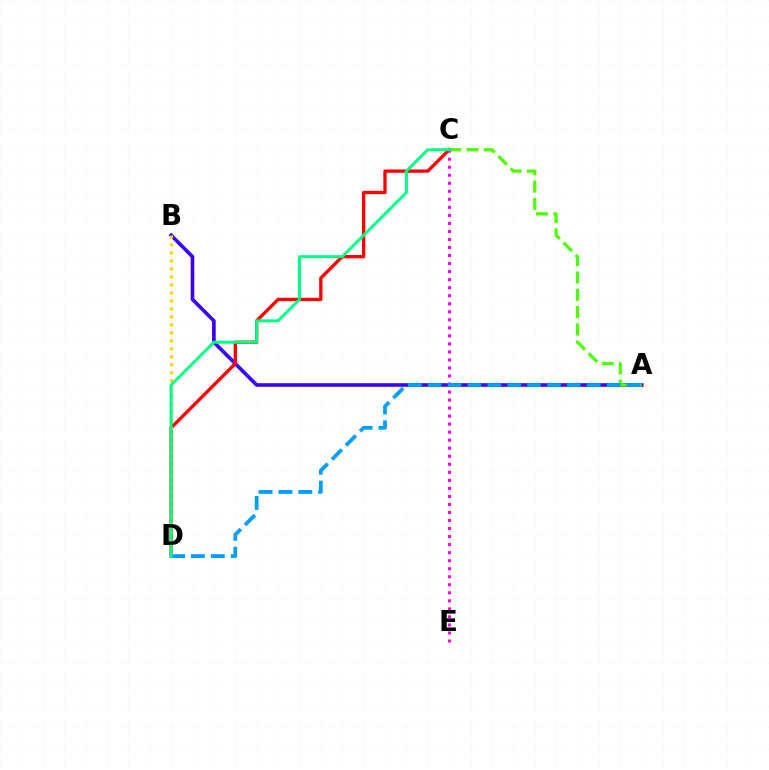{('A', 'B'): [{'color': '#3700ff', 'line_style': 'solid', 'thickness': 2.61}], ('C', 'D'): [{'color': '#ff0000', 'line_style': 'solid', 'thickness': 2.39}, {'color': '#00ff86', 'line_style': 'solid', 'thickness': 2.13}], ('A', 'C'): [{'color': '#4fff00', 'line_style': 'dashed', 'thickness': 2.35}], ('B', 'D'): [{'color': '#ffd500', 'line_style': 'dotted', 'thickness': 2.17}], ('C', 'E'): [{'color': '#ff00ed', 'line_style': 'dotted', 'thickness': 2.18}], ('A', 'D'): [{'color': '#009eff', 'line_style': 'dashed', 'thickness': 2.7}]}